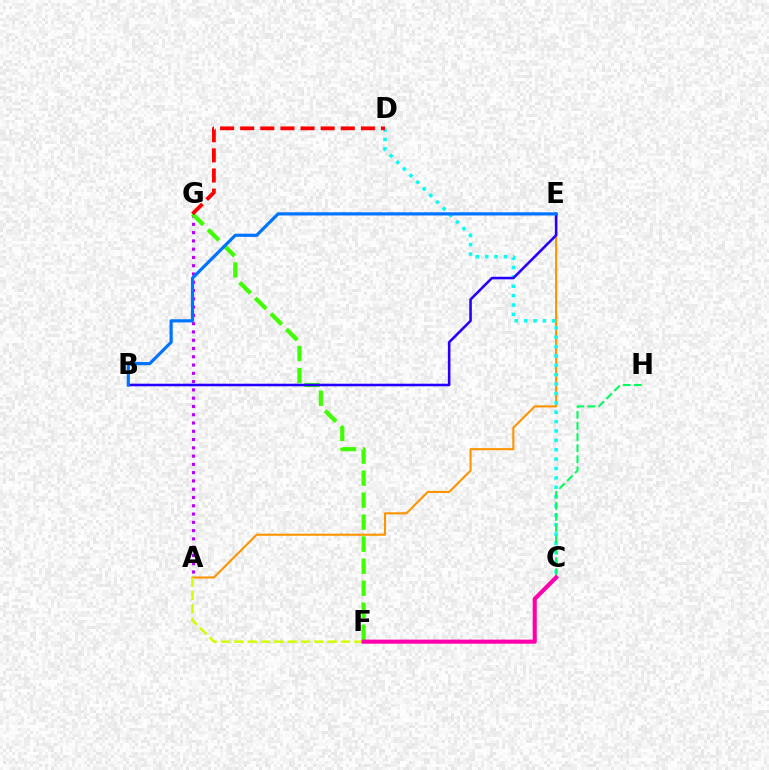{('A', 'G'): [{'color': '#b900ff', 'line_style': 'dotted', 'thickness': 2.25}], ('F', 'G'): [{'color': '#3dff00', 'line_style': 'dashed', 'thickness': 2.99}], ('A', 'E'): [{'color': '#ff9400', 'line_style': 'solid', 'thickness': 1.52}], ('C', 'D'): [{'color': '#00fff6', 'line_style': 'dotted', 'thickness': 2.55}], ('B', 'E'): [{'color': '#2500ff', 'line_style': 'solid', 'thickness': 1.85}, {'color': '#0074ff', 'line_style': 'solid', 'thickness': 2.29}], ('A', 'F'): [{'color': '#d1ff00', 'line_style': 'dashed', 'thickness': 1.81}], ('D', 'G'): [{'color': '#ff0000', 'line_style': 'dashed', 'thickness': 2.73}], ('C', 'H'): [{'color': '#00ff5c', 'line_style': 'dashed', 'thickness': 1.51}], ('C', 'F'): [{'color': '#ff00ac', 'line_style': 'solid', 'thickness': 2.94}]}